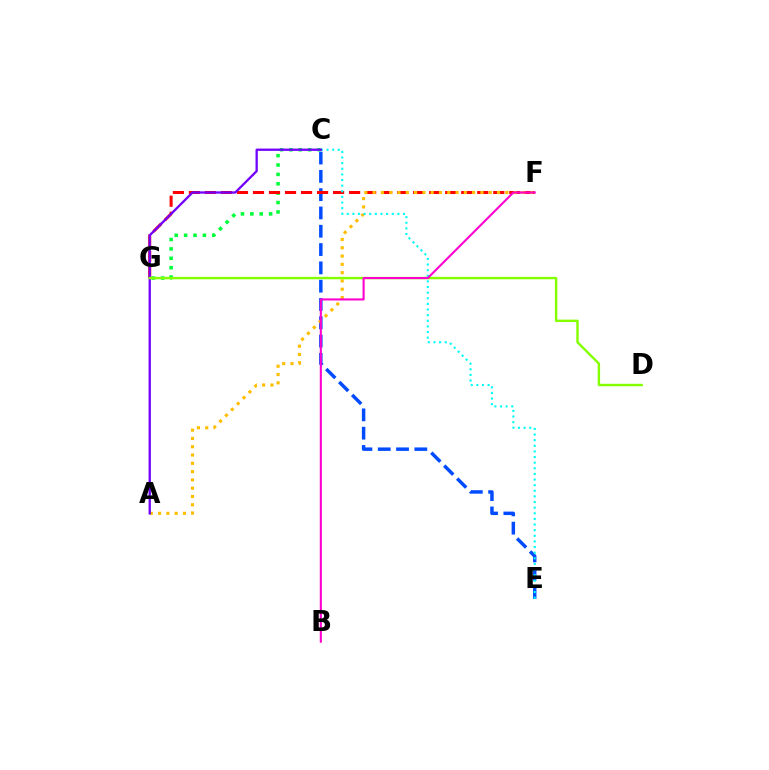{('C', 'E'): [{'color': '#004bff', 'line_style': 'dashed', 'thickness': 2.49}, {'color': '#00fff6', 'line_style': 'dotted', 'thickness': 1.53}], ('C', 'G'): [{'color': '#00ff39', 'line_style': 'dotted', 'thickness': 2.55}], ('F', 'G'): [{'color': '#ff0000', 'line_style': 'dashed', 'thickness': 2.18}], ('A', 'F'): [{'color': '#ffbd00', 'line_style': 'dotted', 'thickness': 2.25}], ('A', 'C'): [{'color': '#7200ff', 'line_style': 'solid', 'thickness': 1.66}], ('D', 'G'): [{'color': '#84ff00', 'line_style': 'solid', 'thickness': 1.74}], ('B', 'F'): [{'color': '#ff00cf', 'line_style': 'solid', 'thickness': 1.51}]}